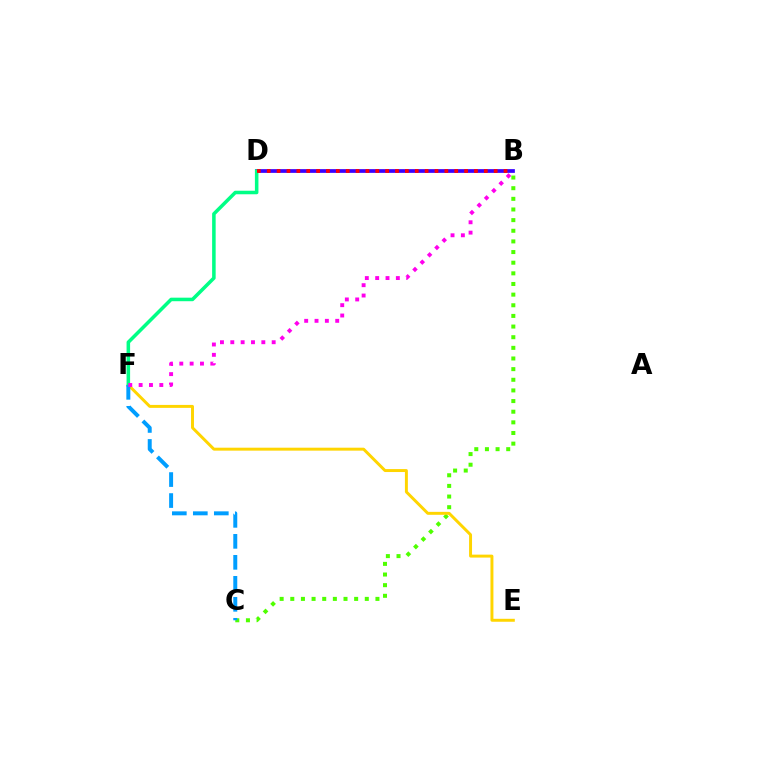{('B', 'C'): [{'color': '#4fff00', 'line_style': 'dotted', 'thickness': 2.89}], ('E', 'F'): [{'color': '#ffd500', 'line_style': 'solid', 'thickness': 2.13}], ('B', 'D'): [{'color': '#3700ff', 'line_style': 'solid', 'thickness': 2.68}, {'color': '#ff0000', 'line_style': 'dotted', 'thickness': 2.68}], ('D', 'F'): [{'color': '#00ff86', 'line_style': 'solid', 'thickness': 2.55}], ('C', 'F'): [{'color': '#009eff', 'line_style': 'dashed', 'thickness': 2.85}], ('B', 'F'): [{'color': '#ff00ed', 'line_style': 'dotted', 'thickness': 2.81}]}